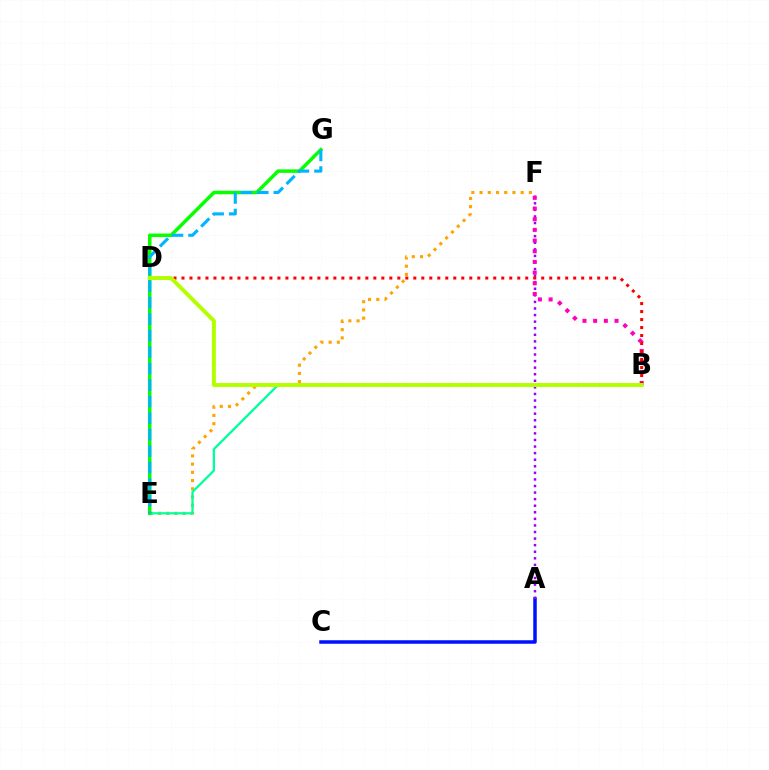{('A', 'C'): [{'color': '#0010ff', 'line_style': 'solid', 'thickness': 2.52}], ('E', 'F'): [{'color': '#ffa500', 'line_style': 'dotted', 'thickness': 2.23}], ('A', 'F'): [{'color': '#9b00ff', 'line_style': 'dotted', 'thickness': 1.79}], ('B', 'F'): [{'color': '#ff00bd', 'line_style': 'dotted', 'thickness': 2.9}], ('B', 'D'): [{'color': '#ff0000', 'line_style': 'dotted', 'thickness': 2.17}, {'color': '#b3ff00', 'line_style': 'solid', 'thickness': 2.84}], ('B', 'E'): [{'color': '#00ff9d', 'line_style': 'solid', 'thickness': 1.63}], ('E', 'G'): [{'color': '#08ff00', 'line_style': 'solid', 'thickness': 2.52}, {'color': '#00b5ff', 'line_style': 'dashed', 'thickness': 2.24}]}